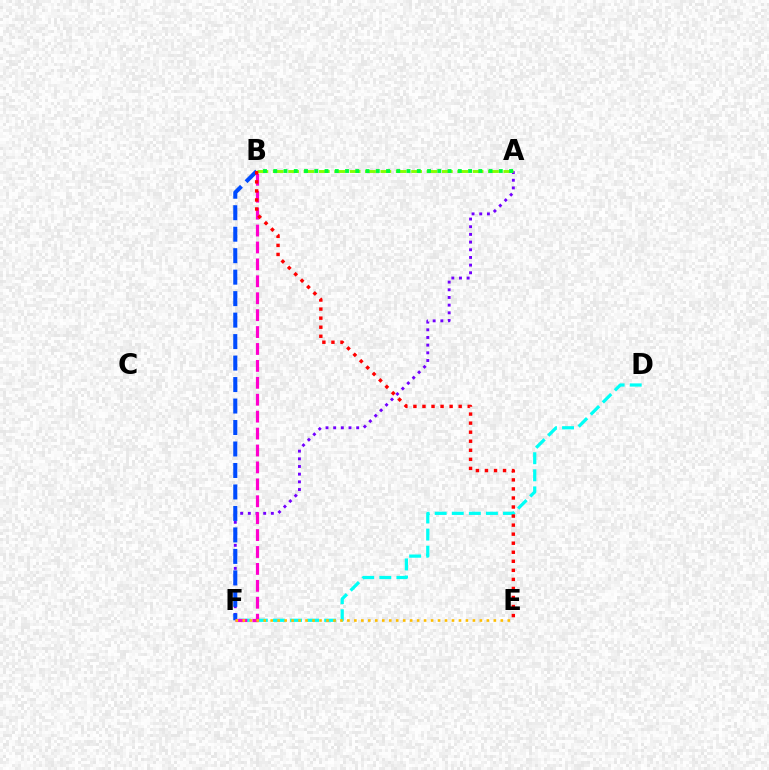{('A', 'F'): [{'color': '#7200ff', 'line_style': 'dotted', 'thickness': 2.09}], ('D', 'F'): [{'color': '#00fff6', 'line_style': 'dashed', 'thickness': 2.32}], ('B', 'F'): [{'color': '#004bff', 'line_style': 'dashed', 'thickness': 2.92}, {'color': '#ff00cf', 'line_style': 'dashed', 'thickness': 2.3}], ('A', 'B'): [{'color': '#84ff00', 'line_style': 'dashed', 'thickness': 2.09}, {'color': '#00ff39', 'line_style': 'dotted', 'thickness': 2.79}], ('B', 'E'): [{'color': '#ff0000', 'line_style': 'dotted', 'thickness': 2.46}], ('E', 'F'): [{'color': '#ffbd00', 'line_style': 'dotted', 'thickness': 1.89}]}